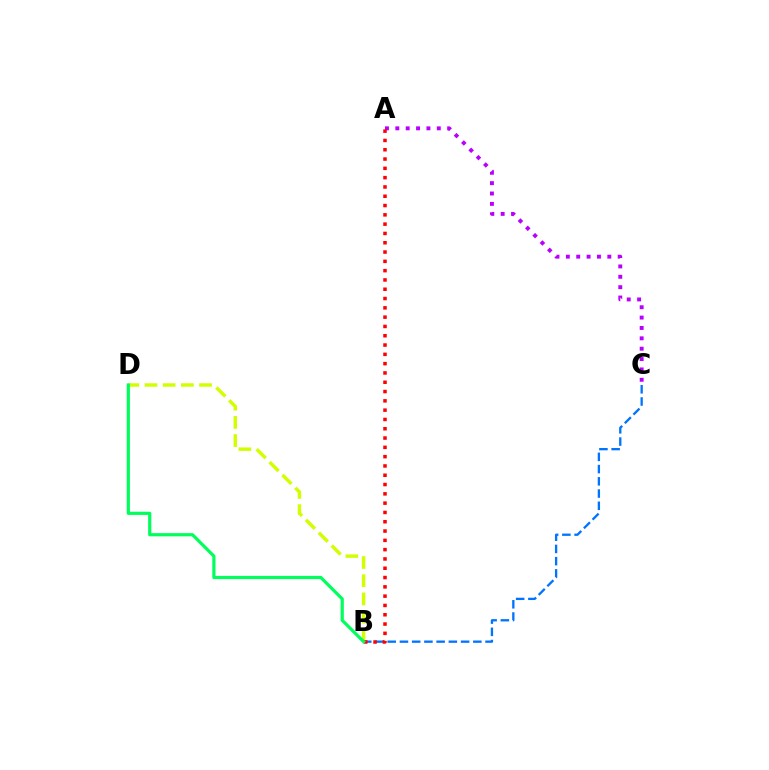{('B', 'C'): [{'color': '#0074ff', 'line_style': 'dashed', 'thickness': 1.66}], ('B', 'D'): [{'color': '#d1ff00', 'line_style': 'dashed', 'thickness': 2.47}, {'color': '#00ff5c', 'line_style': 'solid', 'thickness': 2.29}], ('A', 'C'): [{'color': '#b900ff', 'line_style': 'dotted', 'thickness': 2.82}], ('A', 'B'): [{'color': '#ff0000', 'line_style': 'dotted', 'thickness': 2.53}]}